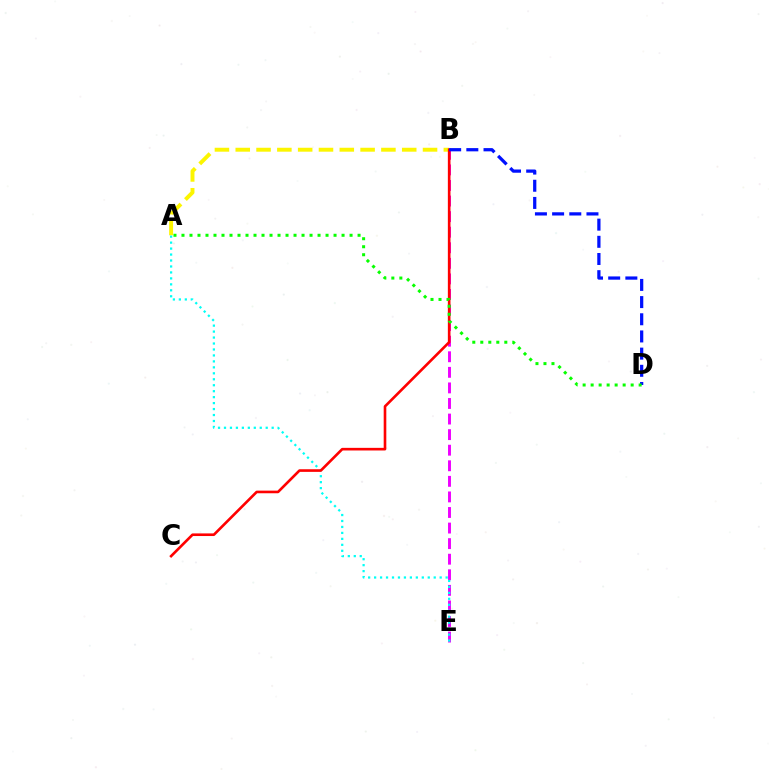{('B', 'E'): [{'color': '#ee00ff', 'line_style': 'dashed', 'thickness': 2.12}], ('A', 'B'): [{'color': '#fcf500', 'line_style': 'dashed', 'thickness': 2.83}], ('A', 'E'): [{'color': '#00fff6', 'line_style': 'dotted', 'thickness': 1.62}], ('B', 'C'): [{'color': '#ff0000', 'line_style': 'solid', 'thickness': 1.89}], ('B', 'D'): [{'color': '#0010ff', 'line_style': 'dashed', 'thickness': 2.33}], ('A', 'D'): [{'color': '#08ff00', 'line_style': 'dotted', 'thickness': 2.17}]}